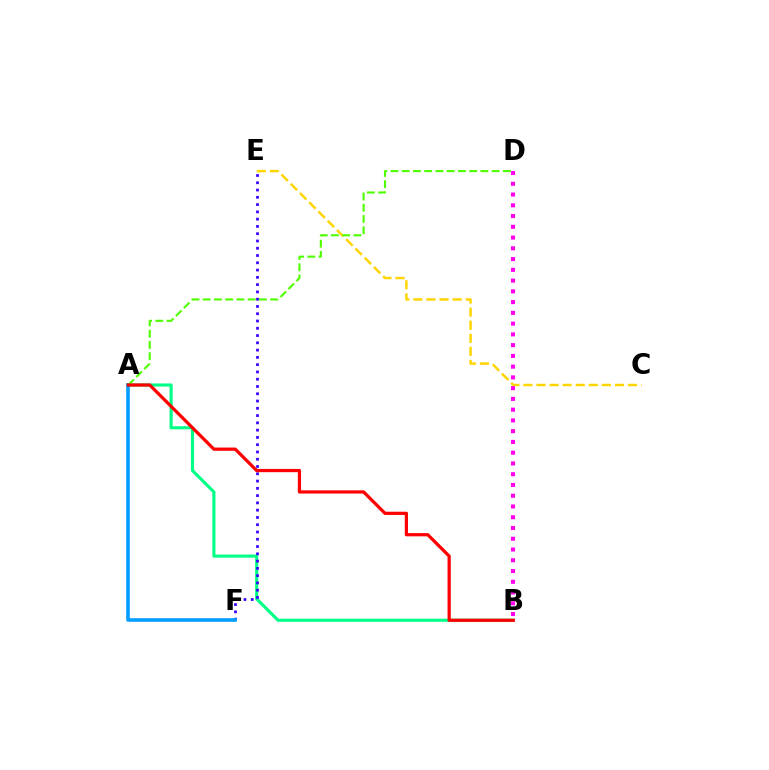{('C', 'E'): [{'color': '#ffd500', 'line_style': 'dashed', 'thickness': 1.78}], ('A', 'B'): [{'color': '#00ff86', 'line_style': 'solid', 'thickness': 2.23}, {'color': '#ff0000', 'line_style': 'solid', 'thickness': 2.32}], ('B', 'D'): [{'color': '#ff00ed', 'line_style': 'dotted', 'thickness': 2.92}], ('E', 'F'): [{'color': '#3700ff', 'line_style': 'dotted', 'thickness': 1.98}], ('A', 'F'): [{'color': '#009eff', 'line_style': 'solid', 'thickness': 2.6}], ('A', 'D'): [{'color': '#4fff00', 'line_style': 'dashed', 'thickness': 1.53}]}